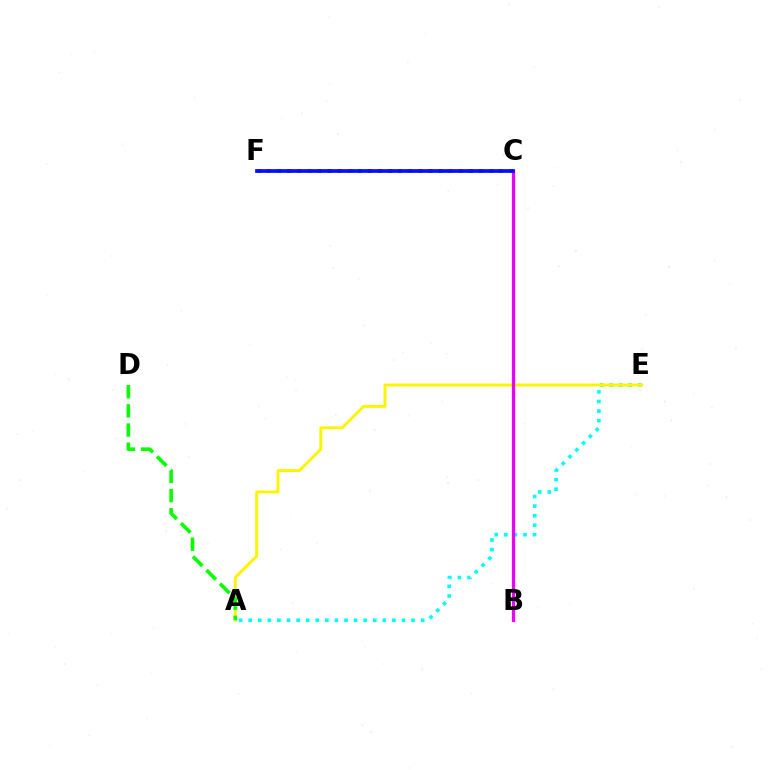{('A', 'E'): [{'color': '#00fff6', 'line_style': 'dotted', 'thickness': 2.6}, {'color': '#fcf500', 'line_style': 'solid', 'thickness': 2.11}], ('C', 'F'): [{'color': '#ff0000', 'line_style': 'dotted', 'thickness': 2.74}, {'color': '#0010ff', 'line_style': 'solid', 'thickness': 2.68}], ('A', 'D'): [{'color': '#08ff00', 'line_style': 'dashed', 'thickness': 2.6}], ('B', 'C'): [{'color': '#ee00ff', 'line_style': 'solid', 'thickness': 2.32}]}